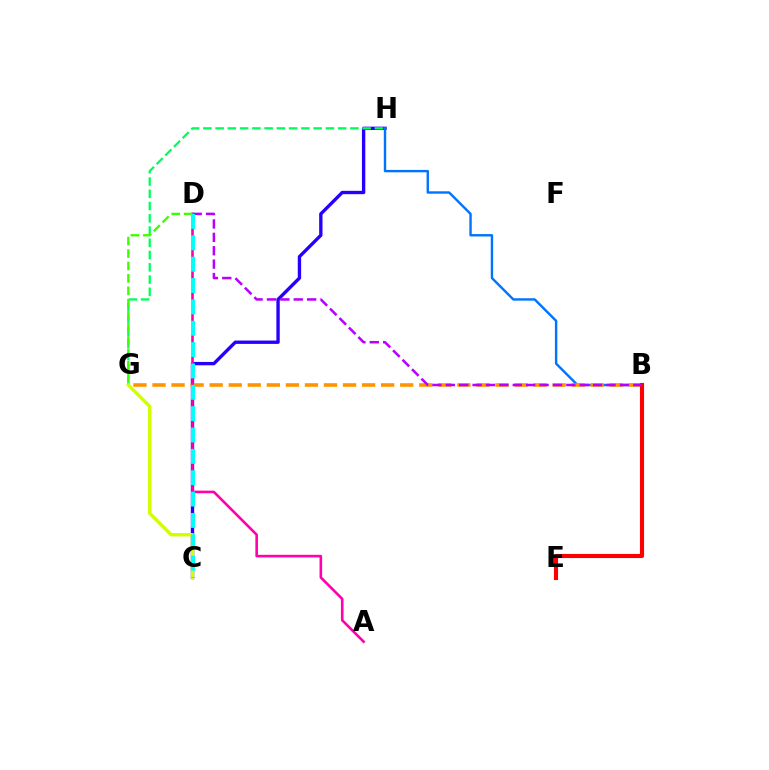{('C', 'H'): [{'color': '#2500ff', 'line_style': 'solid', 'thickness': 2.41}], ('B', 'H'): [{'color': '#0074ff', 'line_style': 'solid', 'thickness': 1.73}], ('B', 'G'): [{'color': '#ff9400', 'line_style': 'dashed', 'thickness': 2.59}], ('G', 'H'): [{'color': '#00ff5c', 'line_style': 'dashed', 'thickness': 1.66}], ('C', 'G'): [{'color': '#d1ff00', 'line_style': 'solid', 'thickness': 2.45}], ('B', 'E'): [{'color': '#ff0000', 'line_style': 'solid', 'thickness': 2.96}], ('B', 'D'): [{'color': '#b900ff', 'line_style': 'dashed', 'thickness': 1.82}], ('A', 'D'): [{'color': '#ff00ac', 'line_style': 'solid', 'thickness': 1.88}], ('D', 'G'): [{'color': '#3dff00', 'line_style': 'dashed', 'thickness': 1.69}], ('C', 'D'): [{'color': '#00fff6', 'line_style': 'dashed', 'thickness': 2.9}]}